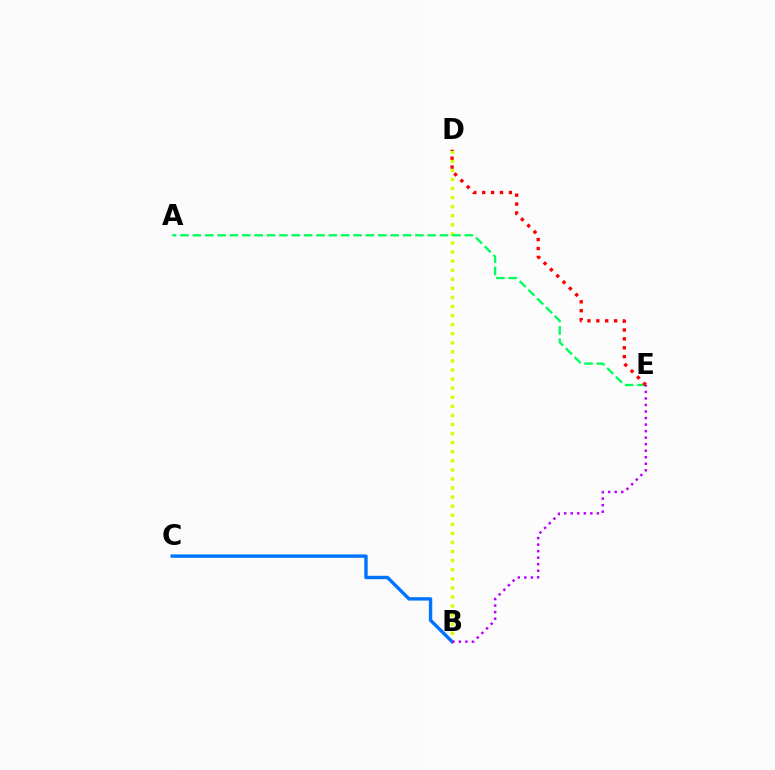{('B', 'D'): [{'color': '#d1ff00', 'line_style': 'dotted', 'thickness': 2.47}], ('B', 'C'): [{'color': '#0074ff', 'line_style': 'solid', 'thickness': 2.44}], ('A', 'E'): [{'color': '#00ff5c', 'line_style': 'dashed', 'thickness': 1.68}], ('B', 'E'): [{'color': '#b900ff', 'line_style': 'dotted', 'thickness': 1.77}], ('D', 'E'): [{'color': '#ff0000', 'line_style': 'dotted', 'thickness': 2.42}]}